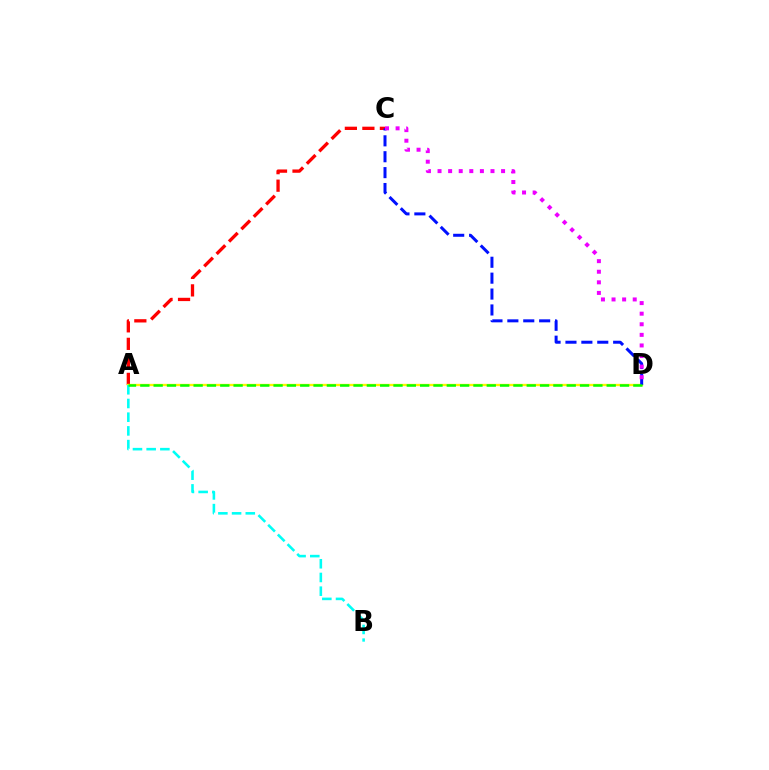{('A', 'C'): [{'color': '#ff0000', 'line_style': 'dashed', 'thickness': 2.38}], ('A', 'D'): [{'color': '#fcf500', 'line_style': 'solid', 'thickness': 1.67}, {'color': '#08ff00', 'line_style': 'dashed', 'thickness': 1.81}], ('C', 'D'): [{'color': '#0010ff', 'line_style': 'dashed', 'thickness': 2.16}, {'color': '#ee00ff', 'line_style': 'dotted', 'thickness': 2.88}], ('A', 'B'): [{'color': '#00fff6', 'line_style': 'dashed', 'thickness': 1.86}]}